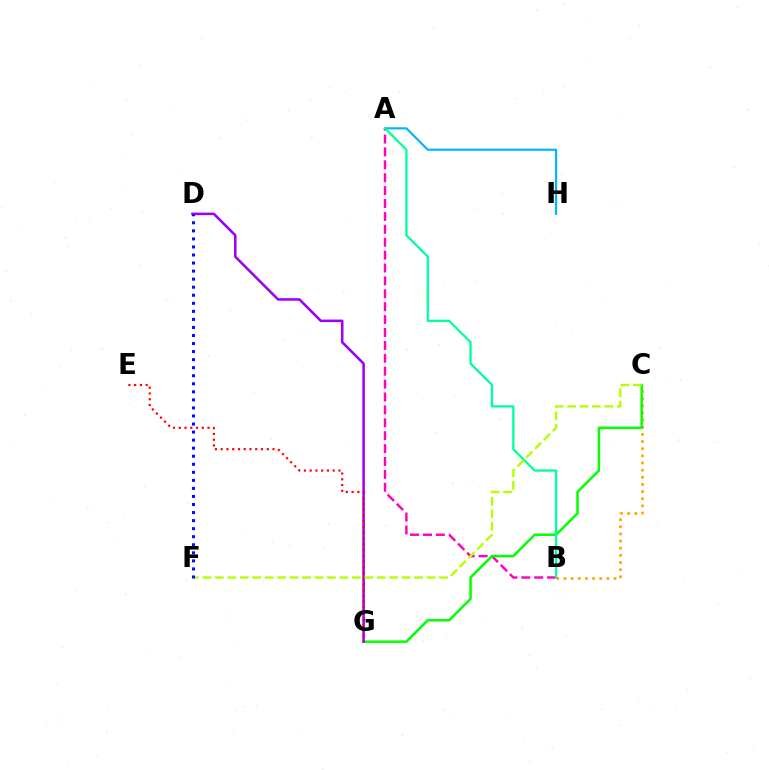{('B', 'C'): [{'color': '#ffa500', 'line_style': 'dotted', 'thickness': 1.94}], ('A', 'B'): [{'color': '#ff00bd', 'line_style': 'dashed', 'thickness': 1.75}, {'color': '#00ff9d', 'line_style': 'solid', 'thickness': 1.64}], ('A', 'H'): [{'color': '#00b5ff', 'line_style': 'solid', 'thickness': 1.55}], ('C', 'G'): [{'color': '#08ff00', 'line_style': 'solid', 'thickness': 1.81}], ('D', 'G'): [{'color': '#9b00ff', 'line_style': 'solid', 'thickness': 1.83}], ('C', 'F'): [{'color': '#b3ff00', 'line_style': 'dashed', 'thickness': 1.69}], ('E', 'G'): [{'color': '#ff0000', 'line_style': 'dotted', 'thickness': 1.56}], ('D', 'F'): [{'color': '#0010ff', 'line_style': 'dotted', 'thickness': 2.19}]}